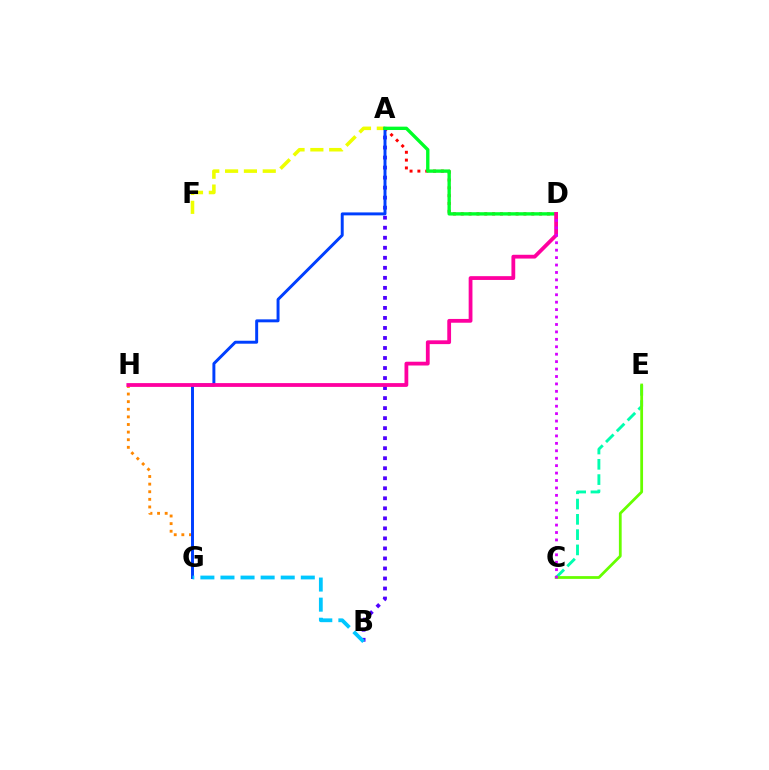{('G', 'H'): [{'color': '#ff8800', 'line_style': 'dotted', 'thickness': 2.07}], ('A', 'B'): [{'color': '#4f00ff', 'line_style': 'dotted', 'thickness': 2.72}], ('A', 'D'): [{'color': '#ff0000', 'line_style': 'dotted', 'thickness': 2.13}, {'color': '#00ff27', 'line_style': 'solid', 'thickness': 2.42}], ('A', 'F'): [{'color': '#eeff00', 'line_style': 'dashed', 'thickness': 2.56}], ('A', 'G'): [{'color': '#003fff', 'line_style': 'solid', 'thickness': 2.13}], ('C', 'E'): [{'color': '#00ffaf', 'line_style': 'dashed', 'thickness': 2.08}, {'color': '#66ff00', 'line_style': 'solid', 'thickness': 2.0}], ('D', 'H'): [{'color': '#ff00a0', 'line_style': 'solid', 'thickness': 2.73}], ('C', 'D'): [{'color': '#d600ff', 'line_style': 'dotted', 'thickness': 2.02}], ('B', 'G'): [{'color': '#00c7ff', 'line_style': 'dashed', 'thickness': 2.73}]}